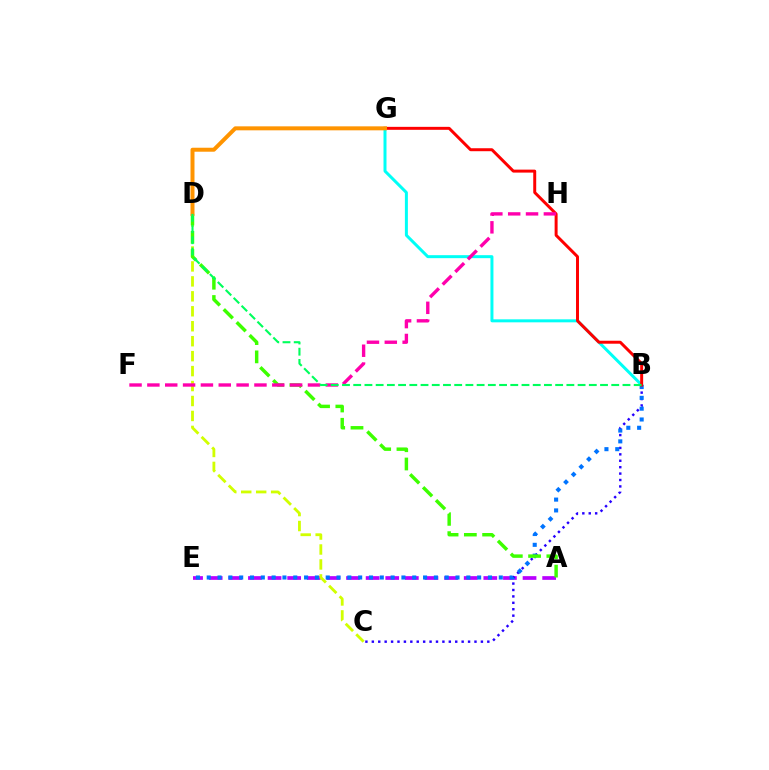{('A', 'E'): [{'color': '#b900ff', 'line_style': 'dashed', 'thickness': 2.66}], ('B', 'C'): [{'color': '#2500ff', 'line_style': 'dotted', 'thickness': 1.74}], ('C', 'D'): [{'color': '#d1ff00', 'line_style': 'dashed', 'thickness': 2.03}], ('B', 'G'): [{'color': '#00fff6', 'line_style': 'solid', 'thickness': 2.15}, {'color': '#ff0000', 'line_style': 'solid', 'thickness': 2.14}], ('B', 'E'): [{'color': '#0074ff', 'line_style': 'dotted', 'thickness': 2.94}], ('A', 'D'): [{'color': '#3dff00', 'line_style': 'dashed', 'thickness': 2.48}], ('F', 'H'): [{'color': '#ff00ac', 'line_style': 'dashed', 'thickness': 2.42}], ('D', 'G'): [{'color': '#ff9400', 'line_style': 'solid', 'thickness': 2.87}], ('B', 'D'): [{'color': '#00ff5c', 'line_style': 'dashed', 'thickness': 1.52}]}